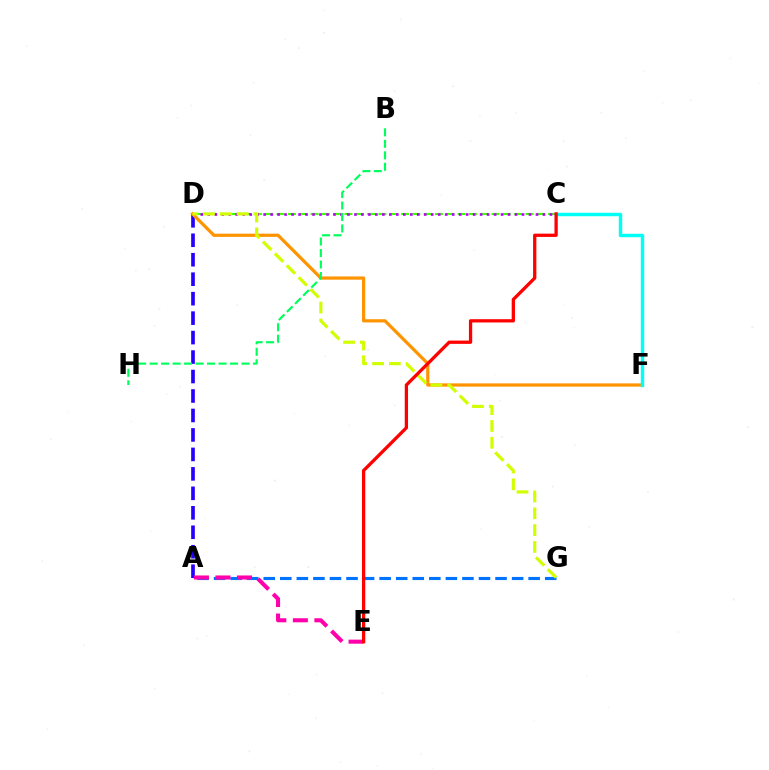{('A', 'G'): [{'color': '#0074ff', 'line_style': 'dashed', 'thickness': 2.25}], ('C', 'D'): [{'color': '#3dff00', 'line_style': 'dashed', 'thickness': 1.54}, {'color': '#b900ff', 'line_style': 'dotted', 'thickness': 1.9}], ('A', 'D'): [{'color': '#2500ff', 'line_style': 'dashed', 'thickness': 2.64}], ('D', 'F'): [{'color': '#ff9400', 'line_style': 'solid', 'thickness': 2.32}], ('A', 'E'): [{'color': '#ff00ac', 'line_style': 'dashed', 'thickness': 2.93}], ('C', 'F'): [{'color': '#00fff6', 'line_style': 'solid', 'thickness': 2.47}], ('D', 'G'): [{'color': '#d1ff00', 'line_style': 'dashed', 'thickness': 2.28}], ('C', 'E'): [{'color': '#ff0000', 'line_style': 'solid', 'thickness': 2.36}], ('B', 'H'): [{'color': '#00ff5c', 'line_style': 'dashed', 'thickness': 1.56}]}